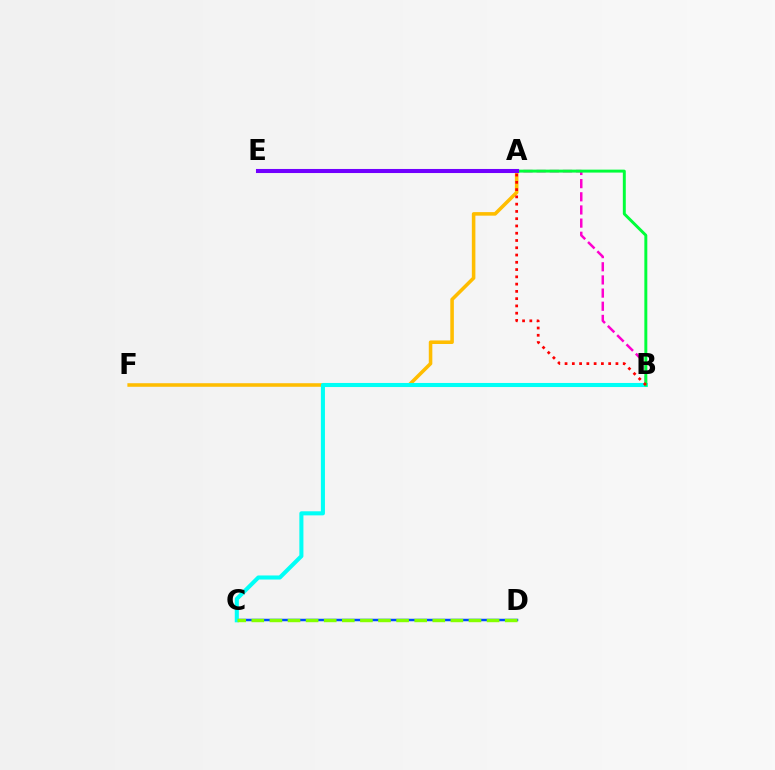{('C', 'D'): [{'color': '#004bff', 'line_style': 'solid', 'thickness': 1.79}, {'color': '#84ff00', 'line_style': 'dashed', 'thickness': 2.46}], ('A', 'B'): [{'color': '#ff00cf', 'line_style': 'dashed', 'thickness': 1.79}, {'color': '#00ff39', 'line_style': 'solid', 'thickness': 2.12}, {'color': '#ff0000', 'line_style': 'dotted', 'thickness': 1.98}], ('A', 'F'): [{'color': '#ffbd00', 'line_style': 'solid', 'thickness': 2.56}], ('B', 'C'): [{'color': '#00fff6', 'line_style': 'solid', 'thickness': 2.93}], ('A', 'E'): [{'color': '#7200ff', 'line_style': 'solid', 'thickness': 2.92}]}